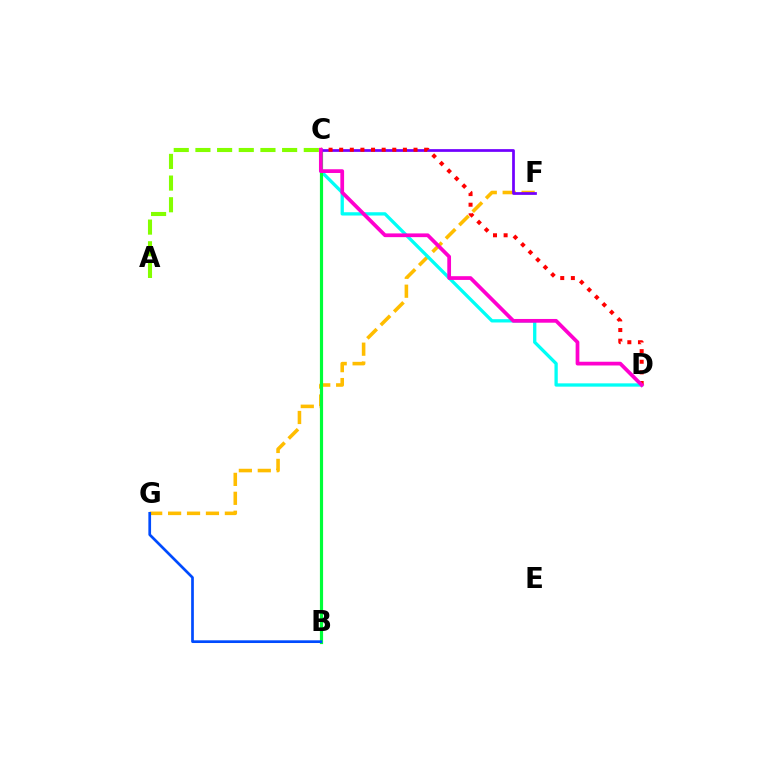{('A', 'C'): [{'color': '#84ff00', 'line_style': 'dashed', 'thickness': 2.94}], ('F', 'G'): [{'color': '#ffbd00', 'line_style': 'dashed', 'thickness': 2.57}], ('C', 'D'): [{'color': '#00fff6', 'line_style': 'solid', 'thickness': 2.37}, {'color': '#ff0000', 'line_style': 'dotted', 'thickness': 2.89}, {'color': '#ff00cf', 'line_style': 'solid', 'thickness': 2.69}], ('B', 'C'): [{'color': '#00ff39', 'line_style': 'solid', 'thickness': 2.29}], ('B', 'G'): [{'color': '#004bff', 'line_style': 'solid', 'thickness': 1.95}], ('C', 'F'): [{'color': '#7200ff', 'line_style': 'solid', 'thickness': 1.97}]}